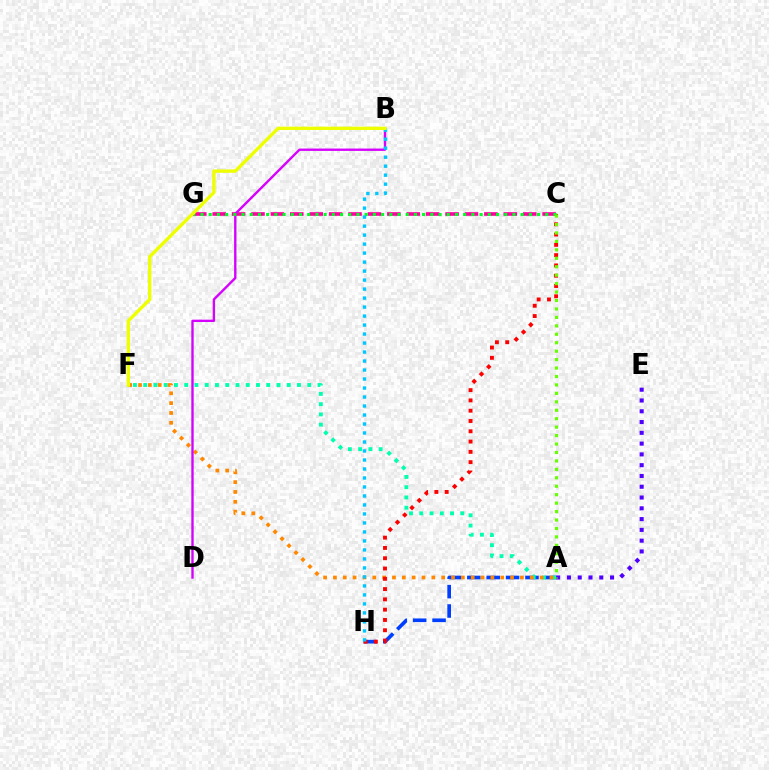{('A', 'H'): [{'color': '#003fff', 'line_style': 'dashed', 'thickness': 2.63}], ('A', 'F'): [{'color': '#00ffaf', 'line_style': 'dotted', 'thickness': 2.79}, {'color': '#ff8800', 'line_style': 'dotted', 'thickness': 2.67}], ('C', 'G'): [{'color': '#ff00a0', 'line_style': 'dashed', 'thickness': 2.64}, {'color': '#00ff27', 'line_style': 'dotted', 'thickness': 2.23}], ('C', 'H'): [{'color': '#ff0000', 'line_style': 'dotted', 'thickness': 2.8}], ('A', 'E'): [{'color': '#4f00ff', 'line_style': 'dotted', 'thickness': 2.93}], ('B', 'D'): [{'color': '#d600ff', 'line_style': 'solid', 'thickness': 1.7}], ('A', 'C'): [{'color': '#66ff00', 'line_style': 'dotted', 'thickness': 2.29}], ('B', 'H'): [{'color': '#00c7ff', 'line_style': 'dotted', 'thickness': 2.44}], ('B', 'F'): [{'color': '#eeff00', 'line_style': 'solid', 'thickness': 2.41}]}